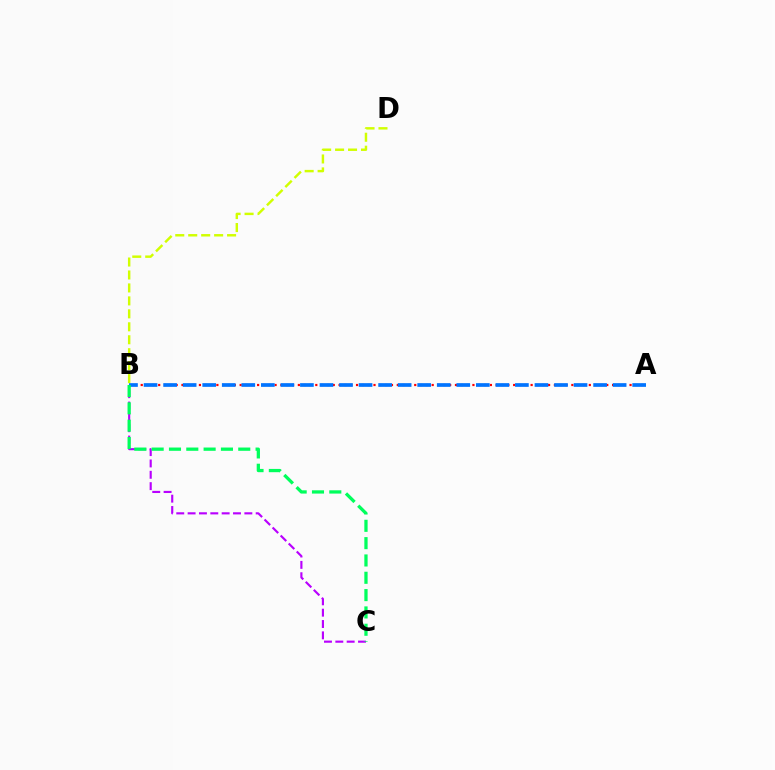{('A', 'B'): [{'color': '#ff0000', 'line_style': 'dotted', 'thickness': 1.58}, {'color': '#0074ff', 'line_style': 'dashed', 'thickness': 2.66}], ('B', 'C'): [{'color': '#b900ff', 'line_style': 'dashed', 'thickness': 1.54}, {'color': '#00ff5c', 'line_style': 'dashed', 'thickness': 2.35}], ('B', 'D'): [{'color': '#d1ff00', 'line_style': 'dashed', 'thickness': 1.76}]}